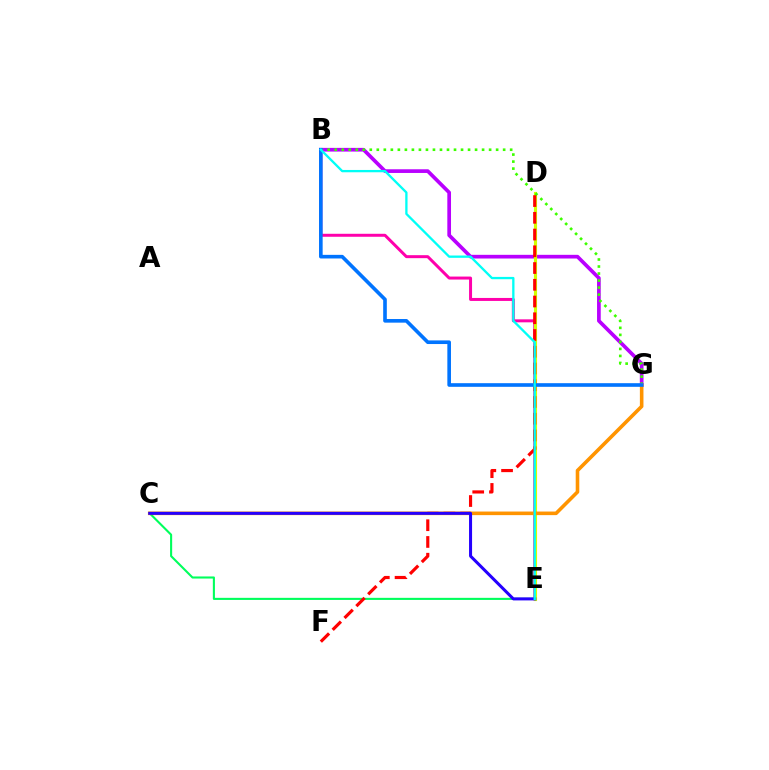{('B', 'E'): [{'color': '#ff00ac', 'line_style': 'solid', 'thickness': 2.15}, {'color': '#00fff6', 'line_style': 'solid', 'thickness': 1.66}], ('B', 'G'): [{'color': '#b900ff', 'line_style': 'solid', 'thickness': 2.66}, {'color': '#3dff00', 'line_style': 'dotted', 'thickness': 1.91}, {'color': '#0074ff', 'line_style': 'solid', 'thickness': 2.61}], ('C', 'E'): [{'color': '#00ff5c', 'line_style': 'solid', 'thickness': 1.51}, {'color': '#2500ff', 'line_style': 'solid', 'thickness': 2.18}], ('D', 'E'): [{'color': '#d1ff00', 'line_style': 'solid', 'thickness': 2.25}], ('D', 'F'): [{'color': '#ff0000', 'line_style': 'dashed', 'thickness': 2.27}], ('C', 'G'): [{'color': '#ff9400', 'line_style': 'solid', 'thickness': 2.58}]}